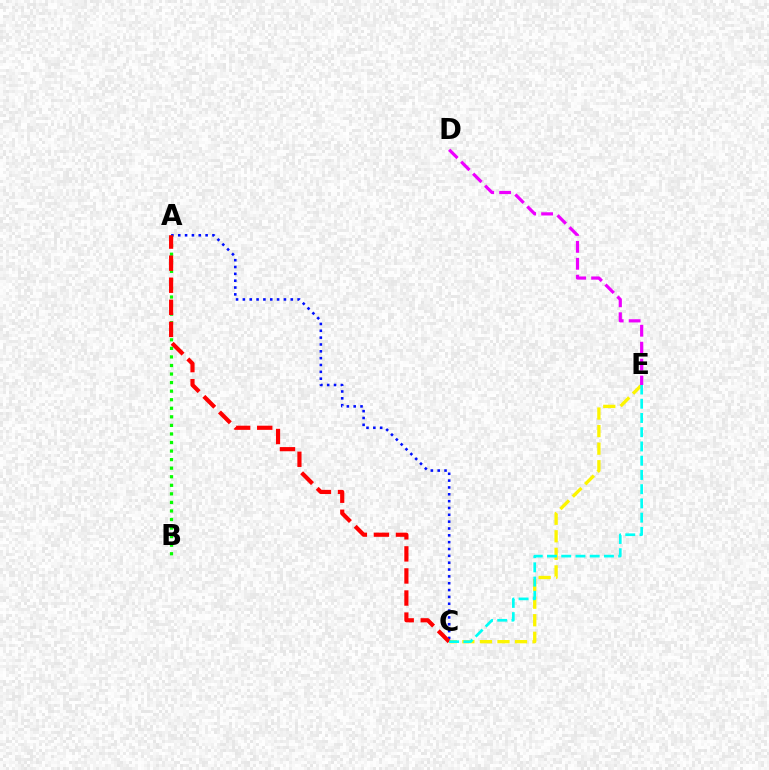{('C', 'E'): [{'color': '#fcf500', 'line_style': 'dashed', 'thickness': 2.39}, {'color': '#00fff6', 'line_style': 'dashed', 'thickness': 1.93}], ('A', 'B'): [{'color': '#08ff00', 'line_style': 'dotted', 'thickness': 2.33}], ('A', 'C'): [{'color': '#0010ff', 'line_style': 'dotted', 'thickness': 1.86}, {'color': '#ff0000', 'line_style': 'dashed', 'thickness': 3.0}], ('D', 'E'): [{'color': '#ee00ff', 'line_style': 'dashed', 'thickness': 2.3}]}